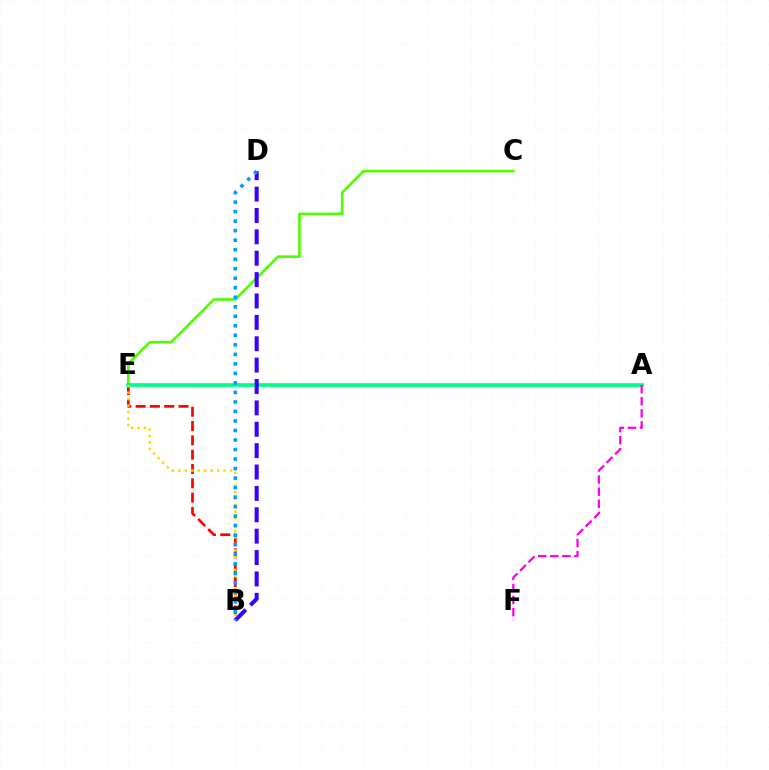{('C', 'E'): [{'color': '#4fff00', 'line_style': 'solid', 'thickness': 1.92}], ('B', 'E'): [{'color': '#ff0000', 'line_style': 'dashed', 'thickness': 1.94}, {'color': '#ffd500', 'line_style': 'dotted', 'thickness': 1.76}], ('A', 'E'): [{'color': '#00ff86', 'line_style': 'solid', 'thickness': 2.66}], ('B', 'D'): [{'color': '#3700ff', 'line_style': 'dashed', 'thickness': 2.9}, {'color': '#009eff', 'line_style': 'dotted', 'thickness': 2.59}], ('A', 'F'): [{'color': '#ff00ed', 'line_style': 'dashed', 'thickness': 1.64}]}